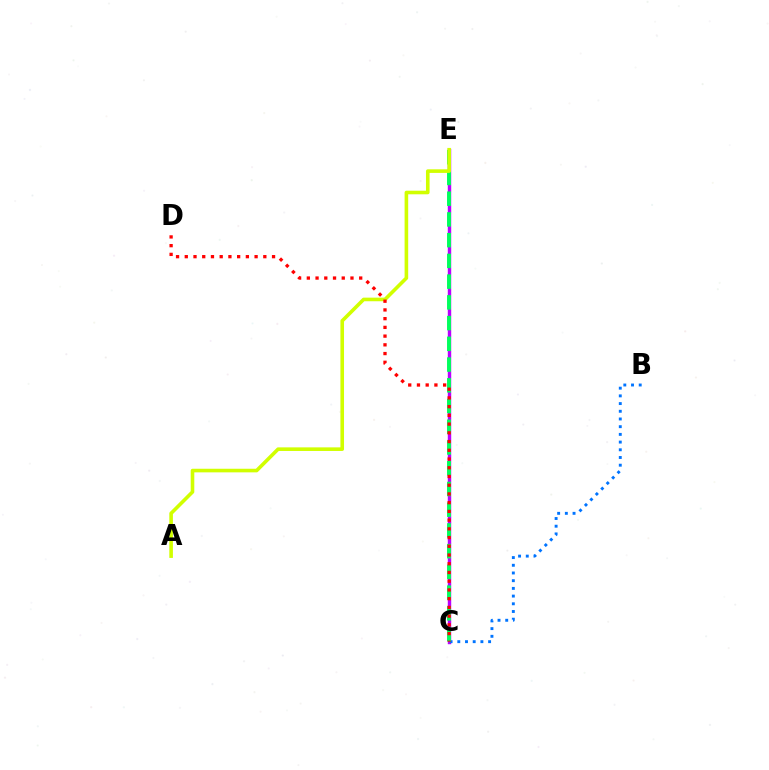{('C', 'E'): [{'color': '#b900ff', 'line_style': 'solid', 'thickness': 2.46}, {'color': '#00ff5c', 'line_style': 'dashed', 'thickness': 2.82}], ('B', 'C'): [{'color': '#0074ff', 'line_style': 'dotted', 'thickness': 2.09}], ('A', 'E'): [{'color': '#d1ff00', 'line_style': 'solid', 'thickness': 2.59}], ('C', 'D'): [{'color': '#ff0000', 'line_style': 'dotted', 'thickness': 2.37}]}